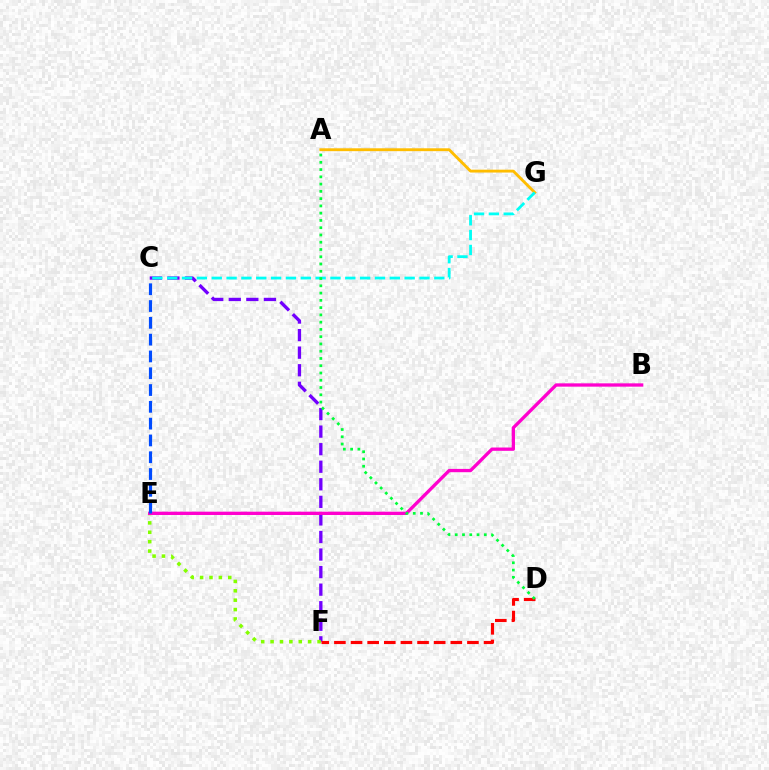{('C', 'F'): [{'color': '#7200ff', 'line_style': 'dashed', 'thickness': 2.39}], ('D', 'F'): [{'color': '#ff0000', 'line_style': 'dashed', 'thickness': 2.26}], ('E', 'F'): [{'color': '#84ff00', 'line_style': 'dotted', 'thickness': 2.55}], ('B', 'E'): [{'color': '#ff00cf', 'line_style': 'solid', 'thickness': 2.38}], ('A', 'G'): [{'color': '#ffbd00', 'line_style': 'solid', 'thickness': 2.06}], ('C', 'G'): [{'color': '#00fff6', 'line_style': 'dashed', 'thickness': 2.02}], ('A', 'D'): [{'color': '#00ff39', 'line_style': 'dotted', 'thickness': 1.97}], ('C', 'E'): [{'color': '#004bff', 'line_style': 'dashed', 'thickness': 2.28}]}